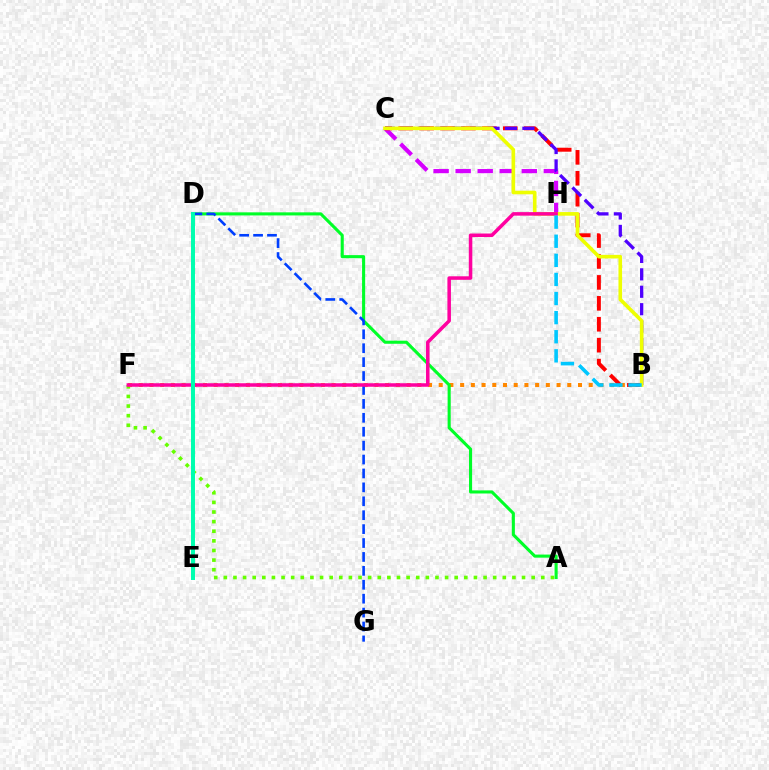{('A', 'F'): [{'color': '#66ff00', 'line_style': 'dotted', 'thickness': 2.61}], ('C', 'H'): [{'color': '#d600ff', 'line_style': 'dashed', 'thickness': 3.0}], ('B', 'C'): [{'color': '#ff0000', 'line_style': 'dashed', 'thickness': 2.84}, {'color': '#4f00ff', 'line_style': 'dashed', 'thickness': 2.37}, {'color': '#eeff00', 'line_style': 'solid', 'thickness': 2.61}], ('B', 'F'): [{'color': '#ff8800', 'line_style': 'dotted', 'thickness': 2.91}], ('A', 'D'): [{'color': '#00ff27', 'line_style': 'solid', 'thickness': 2.22}], ('D', 'G'): [{'color': '#003fff', 'line_style': 'dashed', 'thickness': 1.89}], ('F', 'H'): [{'color': '#ff00a0', 'line_style': 'solid', 'thickness': 2.54}], ('B', 'H'): [{'color': '#00c7ff', 'line_style': 'dashed', 'thickness': 2.6}], ('D', 'E'): [{'color': '#00ffaf', 'line_style': 'solid', 'thickness': 2.85}]}